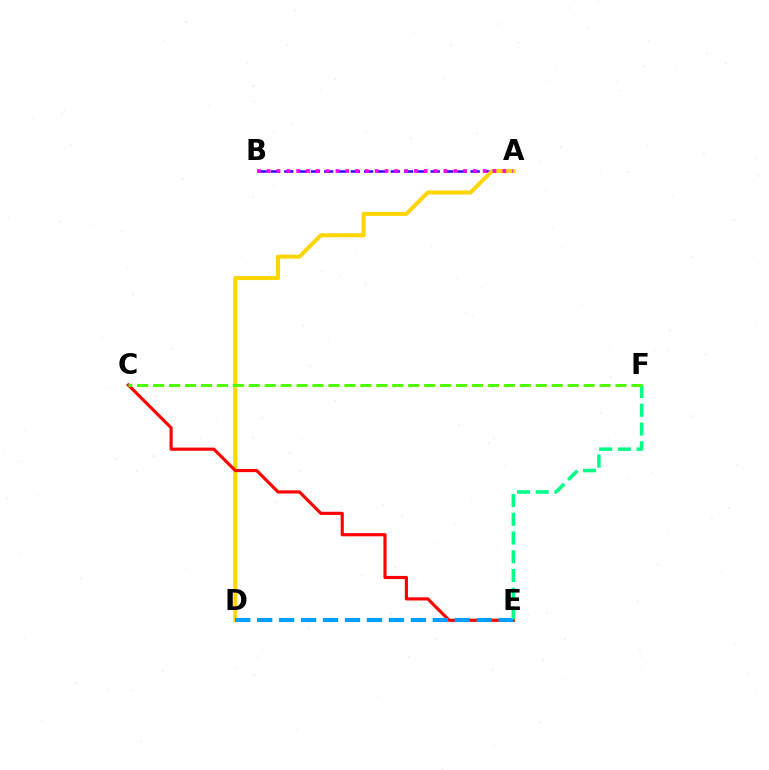{('A', 'B'): [{'color': '#3700ff', 'line_style': 'dashed', 'thickness': 1.81}, {'color': '#ff00ed', 'line_style': 'dotted', 'thickness': 2.67}], ('A', 'D'): [{'color': '#ffd500', 'line_style': 'solid', 'thickness': 2.88}], ('C', 'E'): [{'color': '#ff0000', 'line_style': 'solid', 'thickness': 2.27}], ('D', 'E'): [{'color': '#009eff', 'line_style': 'dashed', 'thickness': 2.98}], ('E', 'F'): [{'color': '#00ff86', 'line_style': 'dashed', 'thickness': 2.54}], ('C', 'F'): [{'color': '#4fff00', 'line_style': 'dashed', 'thickness': 2.17}]}